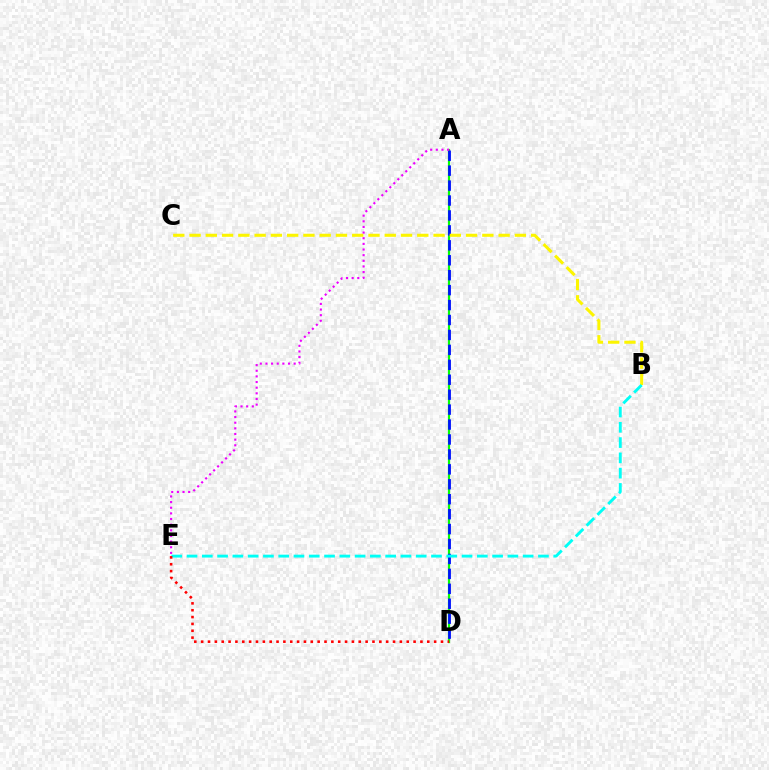{('A', 'D'): [{'color': '#08ff00', 'line_style': 'solid', 'thickness': 1.58}, {'color': '#0010ff', 'line_style': 'dashed', 'thickness': 2.03}], ('B', 'C'): [{'color': '#fcf500', 'line_style': 'dashed', 'thickness': 2.21}], ('A', 'E'): [{'color': '#ee00ff', 'line_style': 'dotted', 'thickness': 1.53}], ('B', 'E'): [{'color': '#00fff6', 'line_style': 'dashed', 'thickness': 2.08}], ('D', 'E'): [{'color': '#ff0000', 'line_style': 'dotted', 'thickness': 1.86}]}